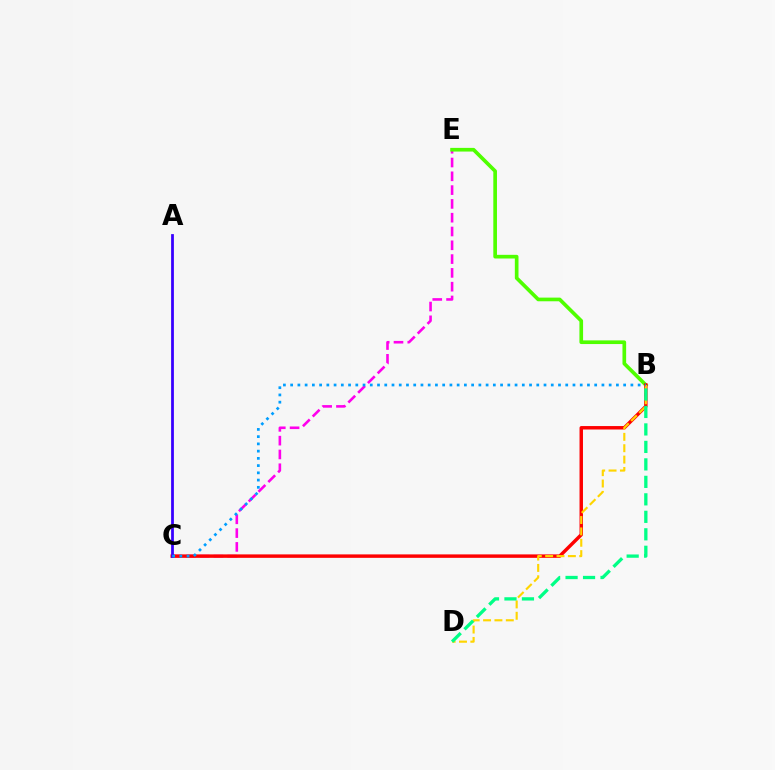{('C', 'E'): [{'color': '#ff00ed', 'line_style': 'dashed', 'thickness': 1.87}], ('B', 'E'): [{'color': '#4fff00', 'line_style': 'solid', 'thickness': 2.64}], ('B', 'C'): [{'color': '#ff0000', 'line_style': 'solid', 'thickness': 2.48}, {'color': '#009eff', 'line_style': 'dotted', 'thickness': 1.97}], ('A', 'C'): [{'color': '#3700ff', 'line_style': 'solid', 'thickness': 1.99}], ('B', 'D'): [{'color': '#ffd500', 'line_style': 'dashed', 'thickness': 1.54}, {'color': '#00ff86', 'line_style': 'dashed', 'thickness': 2.37}]}